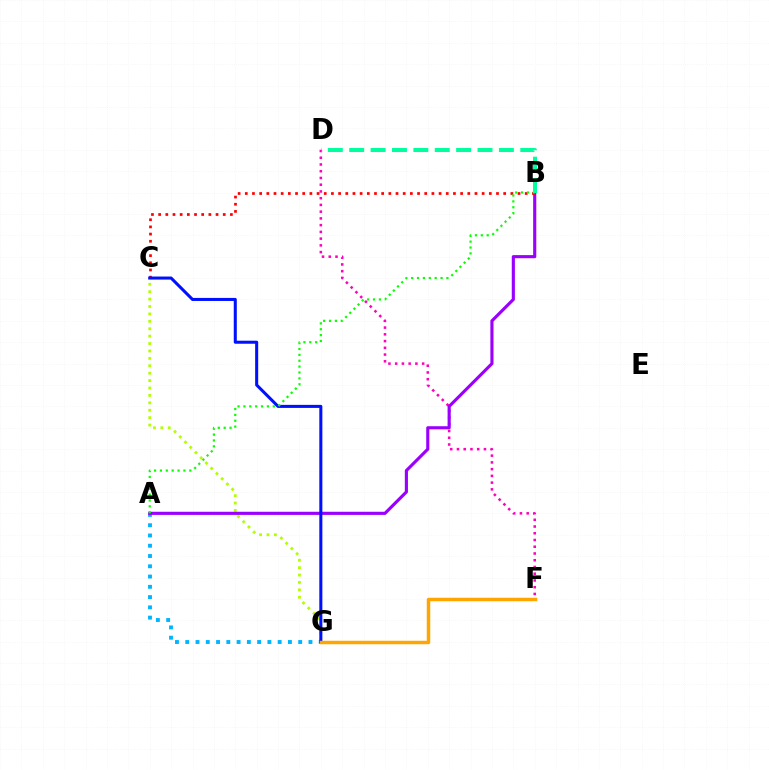{('D', 'F'): [{'color': '#ff00bd', 'line_style': 'dotted', 'thickness': 1.83}], ('C', 'G'): [{'color': '#b3ff00', 'line_style': 'dotted', 'thickness': 2.01}, {'color': '#0010ff', 'line_style': 'solid', 'thickness': 2.19}], ('A', 'G'): [{'color': '#00b5ff', 'line_style': 'dotted', 'thickness': 2.79}], ('A', 'B'): [{'color': '#9b00ff', 'line_style': 'solid', 'thickness': 2.26}, {'color': '#08ff00', 'line_style': 'dotted', 'thickness': 1.6}], ('B', 'C'): [{'color': '#ff0000', 'line_style': 'dotted', 'thickness': 1.95}], ('F', 'G'): [{'color': '#ffa500', 'line_style': 'solid', 'thickness': 2.5}], ('B', 'D'): [{'color': '#00ff9d', 'line_style': 'dashed', 'thickness': 2.91}]}